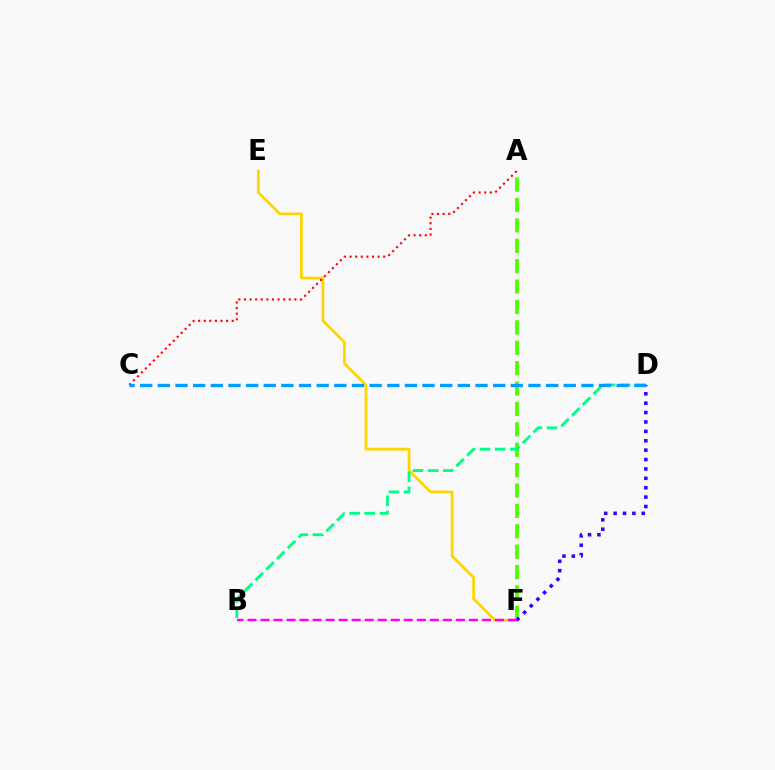{('E', 'F'): [{'color': '#ffd500', 'line_style': 'solid', 'thickness': 1.98}], ('A', 'F'): [{'color': '#4fff00', 'line_style': 'dashed', 'thickness': 2.77}], ('D', 'F'): [{'color': '#3700ff', 'line_style': 'dotted', 'thickness': 2.55}], ('A', 'C'): [{'color': '#ff0000', 'line_style': 'dotted', 'thickness': 1.52}], ('B', 'D'): [{'color': '#00ff86', 'line_style': 'dashed', 'thickness': 2.06}], ('B', 'F'): [{'color': '#ff00ed', 'line_style': 'dashed', 'thickness': 1.77}], ('C', 'D'): [{'color': '#009eff', 'line_style': 'dashed', 'thickness': 2.4}]}